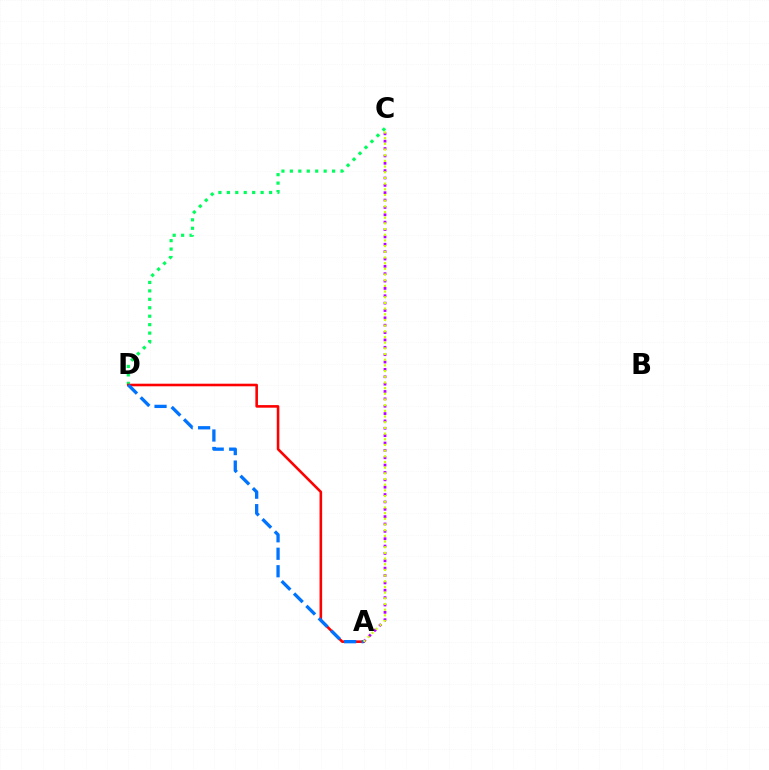{('C', 'D'): [{'color': '#00ff5c', 'line_style': 'dotted', 'thickness': 2.29}], ('A', 'D'): [{'color': '#ff0000', 'line_style': 'solid', 'thickness': 1.87}, {'color': '#0074ff', 'line_style': 'dashed', 'thickness': 2.38}], ('A', 'C'): [{'color': '#b900ff', 'line_style': 'dotted', 'thickness': 2.0}, {'color': '#d1ff00', 'line_style': 'dotted', 'thickness': 1.54}]}